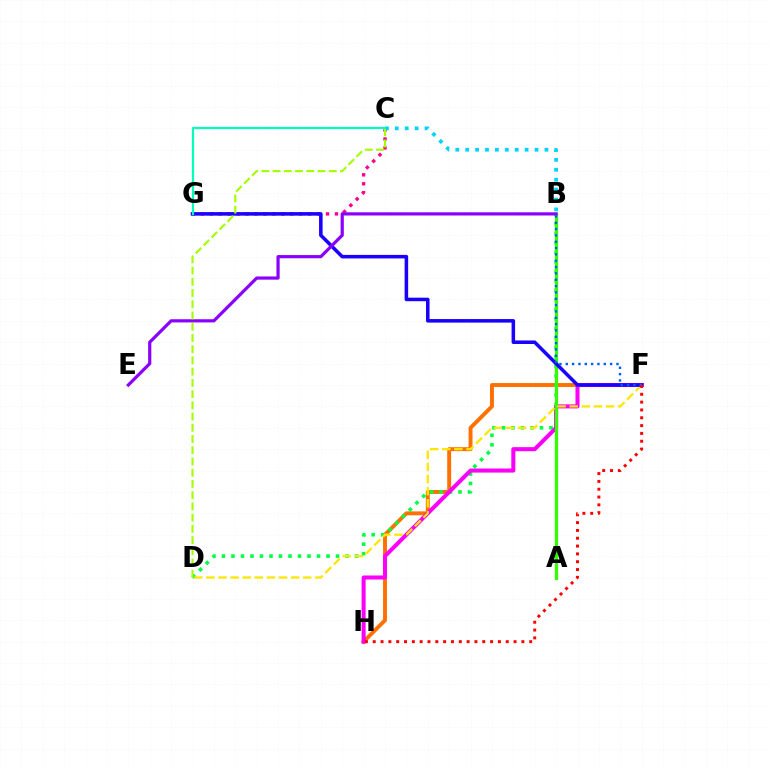{('F', 'H'): [{'color': '#ff7000', 'line_style': 'solid', 'thickness': 2.82}, {'color': '#fa00f9', 'line_style': 'solid', 'thickness': 2.91}, {'color': '#ff0000', 'line_style': 'dotted', 'thickness': 2.13}], ('B', 'D'): [{'color': '#00ff45', 'line_style': 'dotted', 'thickness': 2.58}], ('A', 'B'): [{'color': '#31ff00', 'line_style': 'solid', 'thickness': 2.31}], ('C', 'G'): [{'color': '#ff0088', 'line_style': 'dotted', 'thickness': 2.43}, {'color': '#00ffbb', 'line_style': 'solid', 'thickness': 1.59}], ('D', 'F'): [{'color': '#ffe600', 'line_style': 'dashed', 'thickness': 1.64}], ('B', 'C'): [{'color': '#00d3ff', 'line_style': 'dotted', 'thickness': 2.69}], ('F', 'G'): [{'color': '#1900ff', 'line_style': 'solid', 'thickness': 2.54}], ('B', 'E'): [{'color': '#8a00ff', 'line_style': 'solid', 'thickness': 2.3}], ('C', 'D'): [{'color': '#a2ff00', 'line_style': 'dashed', 'thickness': 1.53}], ('B', 'F'): [{'color': '#005dff', 'line_style': 'dotted', 'thickness': 1.72}]}